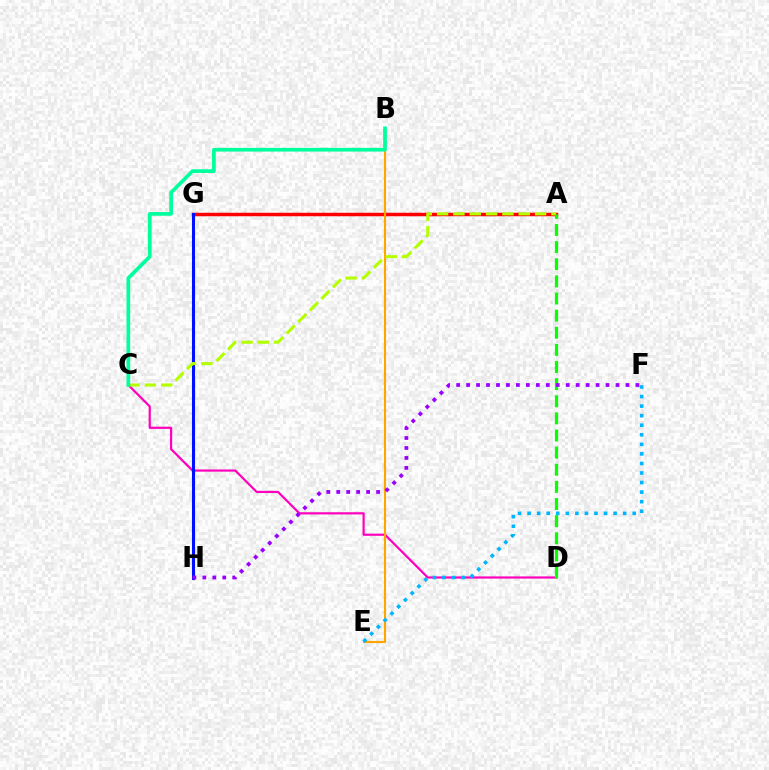{('A', 'G'): [{'color': '#ff0000', 'line_style': 'solid', 'thickness': 2.51}], ('C', 'D'): [{'color': '#ff00bd', 'line_style': 'solid', 'thickness': 1.58}], ('B', 'E'): [{'color': '#ffa500', 'line_style': 'solid', 'thickness': 1.51}], ('G', 'H'): [{'color': '#0010ff', 'line_style': 'solid', 'thickness': 2.22}], ('A', 'C'): [{'color': '#b3ff00', 'line_style': 'dashed', 'thickness': 2.22}], ('B', 'C'): [{'color': '#00ff9d', 'line_style': 'solid', 'thickness': 2.66}], ('A', 'D'): [{'color': '#08ff00', 'line_style': 'dashed', 'thickness': 2.33}], ('F', 'H'): [{'color': '#9b00ff', 'line_style': 'dotted', 'thickness': 2.71}], ('E', 'F'): [{'color': '#00b5ff', 'line_style': 'dotted', 'thickness': 2.6}]}